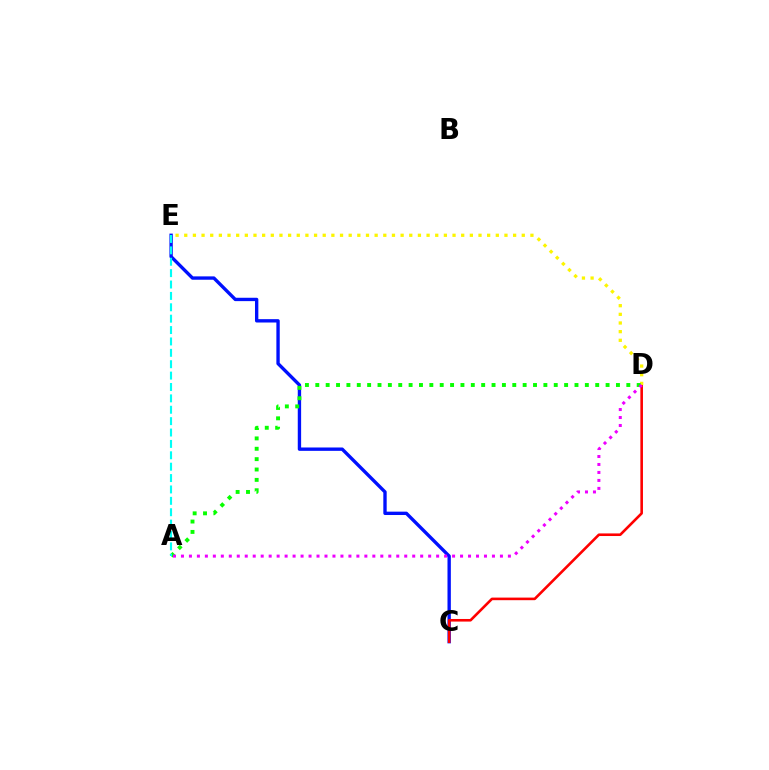{('C', 'E'): [{'color': '#0010ff', 'line_style': 'solid', 'thickness': 2.42}], ('C', 'D'): [{'color': '#ff0000', 'line_style': 'solid', 'thickness': 1.87}], ('D', 'E'): [{'color': '#fcf500', 'line_style': 'dotted', 'thickness': 2.35}], ('A', 'D'): [{'color': '#08ff00', 'line_style': 'dotted', 'thickness': 2.82}, {'color': '#ee00ff', 'line_style': 'dotted', 'thickness': 2.17}], ('A', 'E'): [{'color': '#00fff6', 'line_style': 'dashed', 'thickness': 1.55}]}